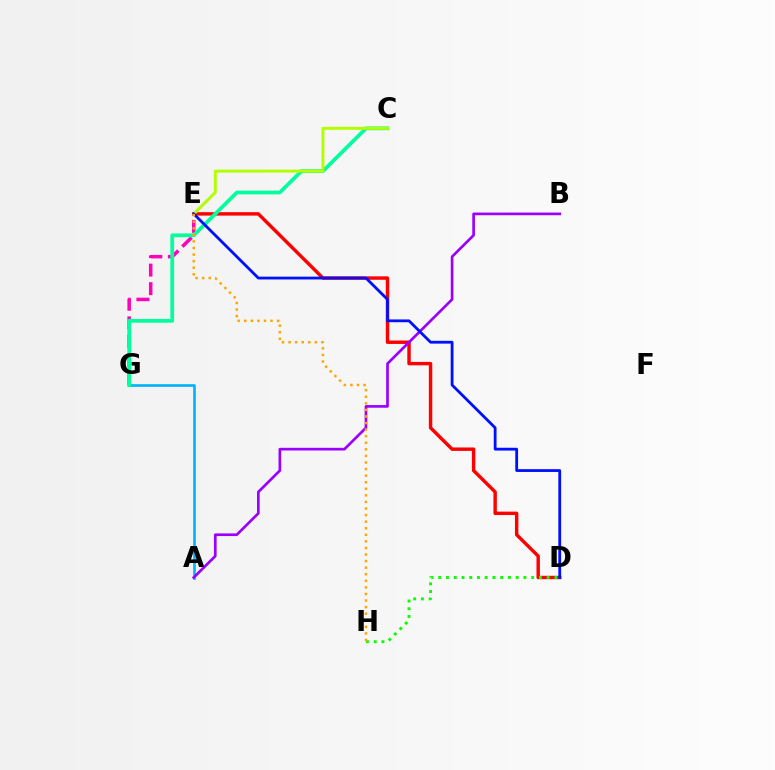{('A', 'G'): [{'color': '#00b5ff', 'line_style': 'solid', 'thickness': 1.91}], ('D', 'E'): [{'color': '#ff0000', 'line_style': 'solid', 'thickness': 2.46}, {'color': '#0010ff', 'line_style': 'solid', 'thickness': 2.02}], ('E', 'G'): [{'color': '#ff00bd', 'line_style': 'dashed', 'thickness': 2.52}], ('A', 'B'): [{'color': '#9b00ff', 'line_style': 'solid', 'thickness': 1.93}], ('C', 'G'): [{'color': '#00ff9d', 'line_style': 'solid', 'thickness': 2.69}], ('D', 'H'): [{'color': '#08ff00', 'line_style': 'dotted', 'thickness': 2.1}], ('C', 'E'): [{'color': '#b3ff00', 'line_style': 'solid', 'thickness': 2.13}], ('E', 'H'): [{'color': '#ffa500', 'line_style': 'dotted', 'thickness': 1.79}]}